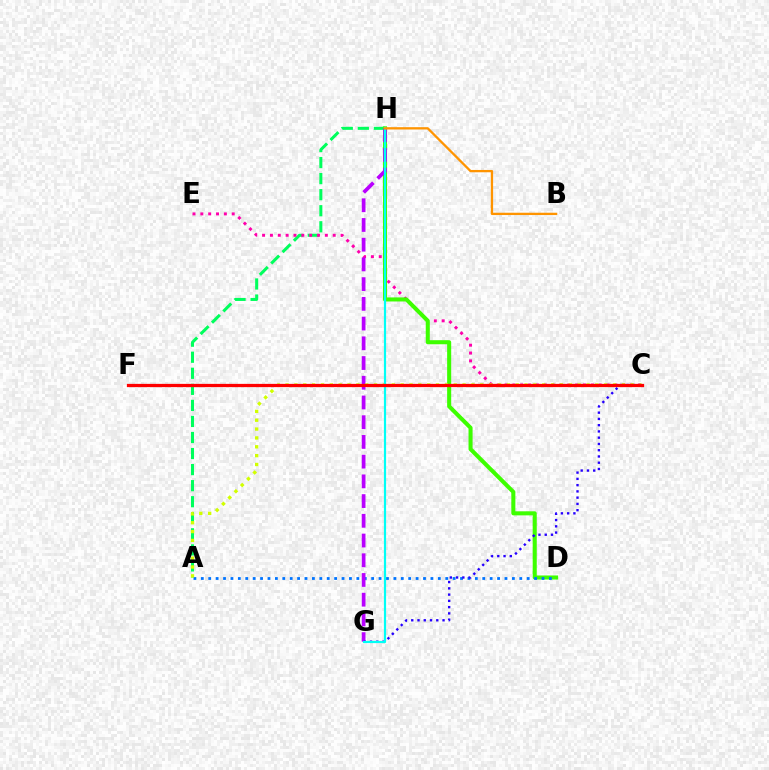{('A', 'H'): [{'color': '#00ff5c', 'line_style': 'dashed', 'thickness': 2.18}], ('C', 'E'): [{'color': '#ff00ac', 'line_style': 'dotted', 'thickness': 2.13}], ('D', 'H'): [{'color': '#3dff00', 'line_style': 'solid', 'thickness': 2.92}], ('A', 'D'): [{'color': '#0074ff', 'line_style': 'dotted', 'thickness': 2.01}], ('G', 'H'): [{'color': '#b900ff', 'line_style': 'dashed', 'thickness': 2.68}, {'color': '#00fff6', 'line_style': 'solid', 'thickness': 1.58}], ('C', 'G'): [{'color': '#2500ff', 'line_style': 'dotted', 'thickness': 1.7}], ('A', 'C'): [{'color': '#d1ff00', 'line_style': 'dotted', 'thickness': 2.4}], ('B', 'H'): [{'color': '#ff9400', 'line_style': 'solid', 'thickness': 1.66}], ('C', 'F'): [{'color': '#ff0000', 'line_style': 'solid', 'thickness': 2.34}]}